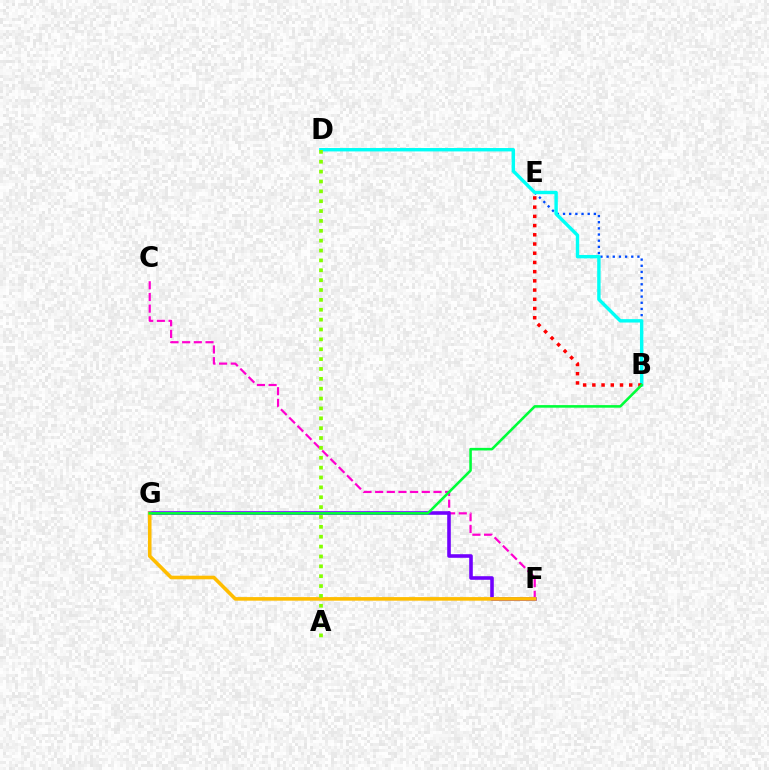{('B', 'E'): [{'color': '#004bff', 'line_style': 'dotted', 'thickness': 1.68}, {'color': '#ff0000', 'line_style': 'dotted', 'thickness': 2.5}], ('B', 'D'): [{'color': '#00fff6', 'line_style': 'solid', 'thickness': 2.45}], ('C', 'F'): [{'color': '#ff00cf', 'line_style': 'dashed', 'thickness': 1.59}], ('F', 'G'): [{'color': '#7200ff', 'line_style': 'solid', 'thickness': 2.58}, {'color': '#ffbd00', 'line_style': 'solid', 'thickness': 2.58}], ('A', 'D'): [{'color': '#84ff00', 'line_style': 'dotted', 'thickness': 2.68}], ('B', 'G'): [{'color': '#00ff39', 'line_style': 'solid', 'thickness': 1.86}]}